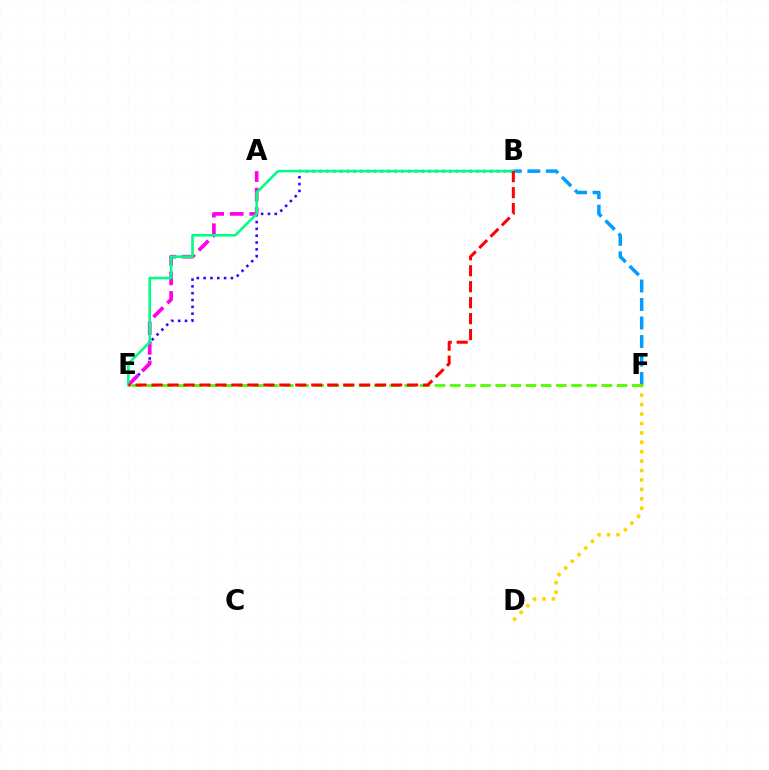{('B', 'E'): [{'color': '#3700ff', 'line_style': 'dotted', 'thickness': 1.85}, {'color': '#00ff86', 'line_style': 'solid', 'thickness': 1.89}, {'color': '#ff0000', 'line_style': 'dashed', 'thickness': 2.17}], ('A', 'E'): [{'color': '#ff00ed', 'line_style': 'dashed', 'thickness': 2.66}], ('D', 'F'): [{'color': '#ffd500', 'line_style': 'dotted', 'thickness': 2.56}], ('B', 'F'): [{'color': '#009eff', 'line_style': 'dashed', 'thickness': 2.51}], ('E', 'F'): [{'color': '#4fff00', 'line_style': 'dashed', 'thickness': 2.06}]}